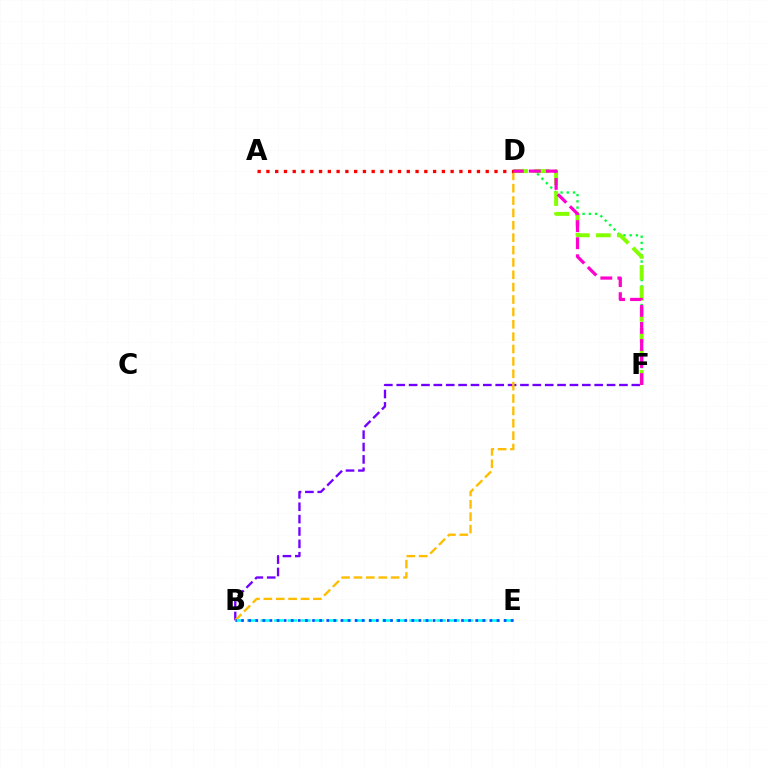{('B', 'F'): [{'color': '#7200ff', 'line_style': 'dashed', 'thickness': 1.68}], ('B', 'E'): [{'color': '#00fff6', 'line_style': 'dashed', 'thickness': 1.84}, {'color': '#004bff', 'line_style': 'dotted', 'thickness': 1.93}], ('D', 'F'): [{'color': '#00ff39', 'line_style': 'dotted', 'thickness': 1.69}, {'color': '#84ff00', 'line_style': 'dashed', 'thickness': 2.85}, {'color': '#ff00cf', 'line_style': 'dashed', 'thickness': 2.32}], ('B', 'D'): [{'color': '#ffbd00', 'line_style': 'dashed', 'thickness': 1.68}], ('A', 'D'): [{'color': '#ff0000', 'line_style': 'dotted', 'thickness': 2.38}]}